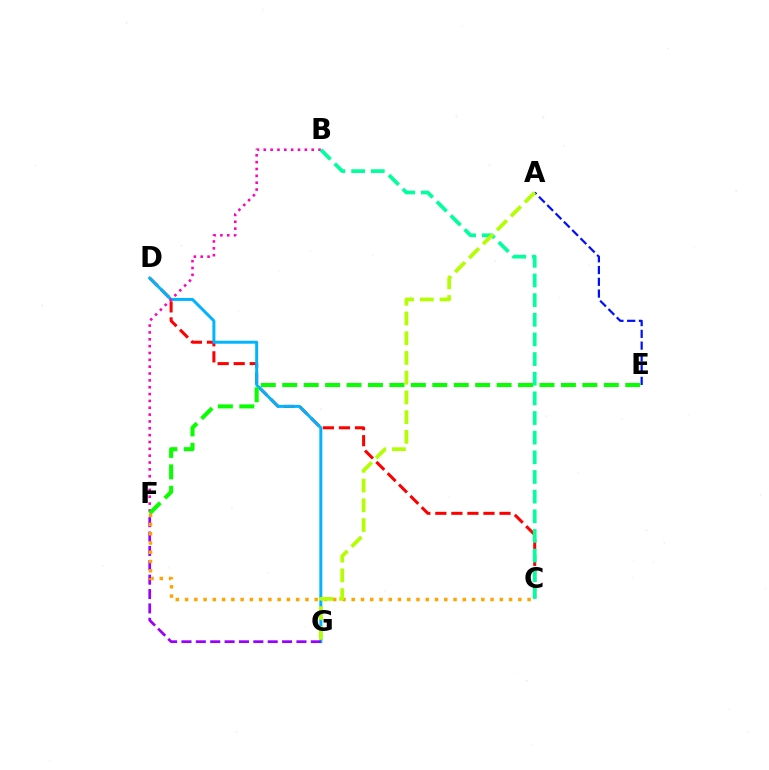{('C', 'D'): [{'color': '#ff0000', 'line_style': 'dashed', 'thickness': 2.18}], ('D', 'G'): [{'color': '#00b5ff', 'line_style': 'solid', 'thickness': 2.14}], ('B', 'F'): [{'color': '#ff00bd', 'line_style': 'dotted', 'thickness': 1.86}], ('F', 'G'): [{'color': '#9b00ff', 'line_style': 'dashed', 'thickness': 1.95}], ('A', 'E'): [{'color': '#0010ff', 'line_style': 'dashed', 'thickness': 1.6}], ('E', 'F'): [{'color': '#08ff00', 'line_style': 'dashed', 'thickness': 2.91}], ('B', 'C'): [{'color': '#00ff9d', 'line_style': 'dashed', 'thickness': 2.67}], ('C', 'F'): [{'color': '#ffa500', 'line_style': 'dotted', 'thickness': 2.52}], ('A', 'G'): [{'color': '#b3ff00', 'line_style': 'dashed', 'thickness': 2.68}]}